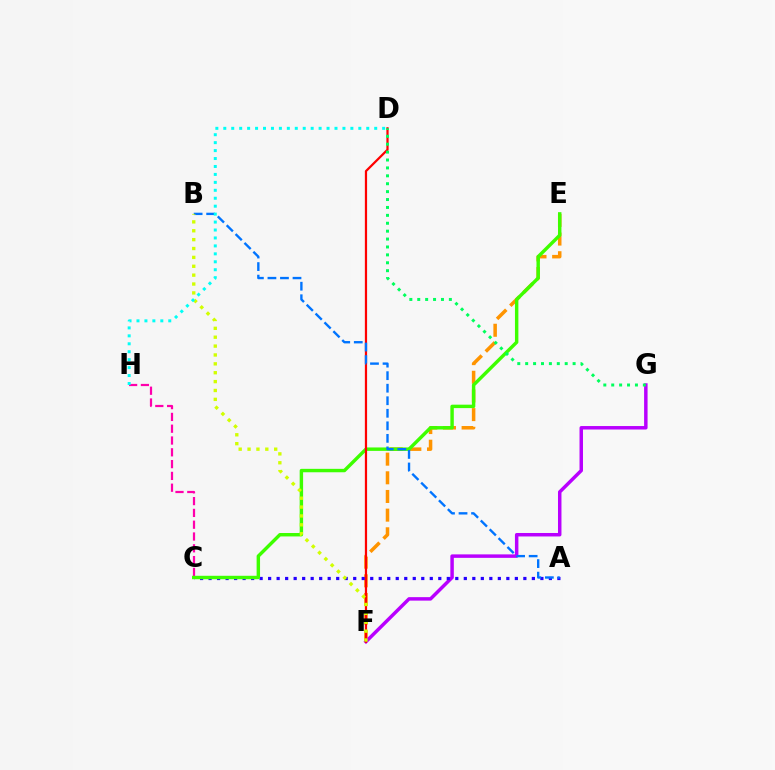{('E', 'F'): [{'color': '#ff9400', 'line_style': 'dashed', 'thickness': 2.54}], ('C', 'H'): [{'color': '#ff00ac', 'line_style': 'dashed', 'thickness': 1.6}], ('F', 'G'): [{'color': '#b900ff', 'line_style': 'solid', 'thickness': 2.5}], ('A', 'C'): [{'color': '#2500ff', 'line_style': 'dotted', 'thickness': 2.31}], ('C', 'E'): [{'color': '#3dff00', 'line_style': 'solid', 'thickness': 2.46}], ('D', 'F'): [{'color': '#ff0000', 'line_style': 'solid', 'thickness': 1.61}], ('A', 'B'): [{'color': '#0074ff', 'line_style': 'dashed', 'thickness': 1.7}], ('B', 'F'): [{'color': '#d1ff00', 'line_style': 'dotted', 'thickness': 2.41}], ('D', 'H'): [{'color': '#00fff6', 'line_style': 'dotted', 'thickness': 2.16}], ('D', 'G'): [{'color': '#00ff5c', 'line_style': 'dotted', 'thickness': 2.15}]}